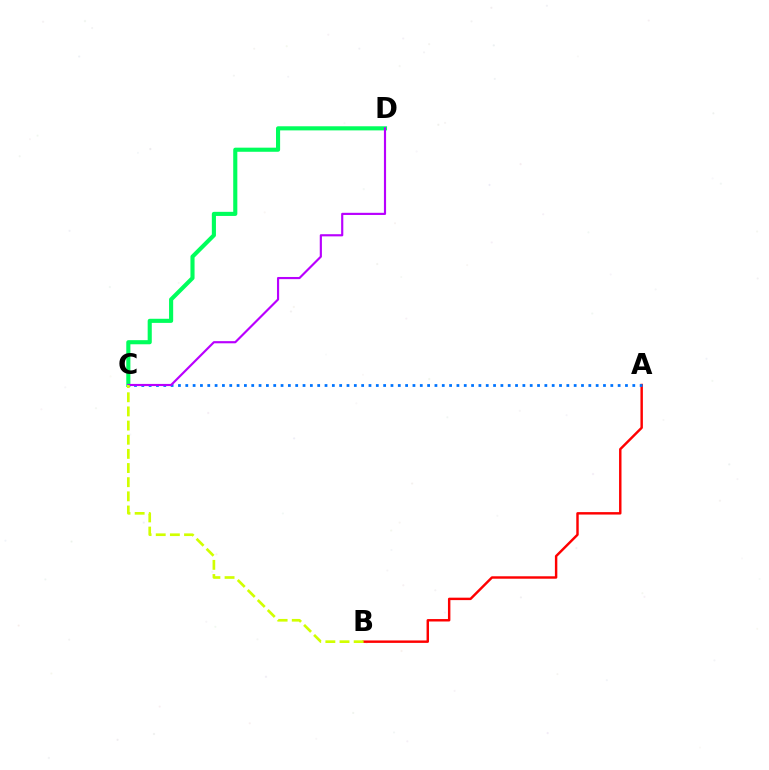{('A', 'B'): [{'color': '#ff0000', 'line_style': 'solid', 'thickness': 1.75}], ('A', 'C'): [{'color': '#0074ff', 'line_style': 'dotted', 'thickness': 1.99}], ('C', 'D'): [{'color': '#00ff5c', 'line_style': 'solid', 'thickness': 2.96}, {'color': '#b900ff', 'line_style': 'solid', 'thickness': 1.55}], ('B', 'C'): [{'color': '#d1ff00', 'line_style': 'dashed', 'thickness': 1.92}]}